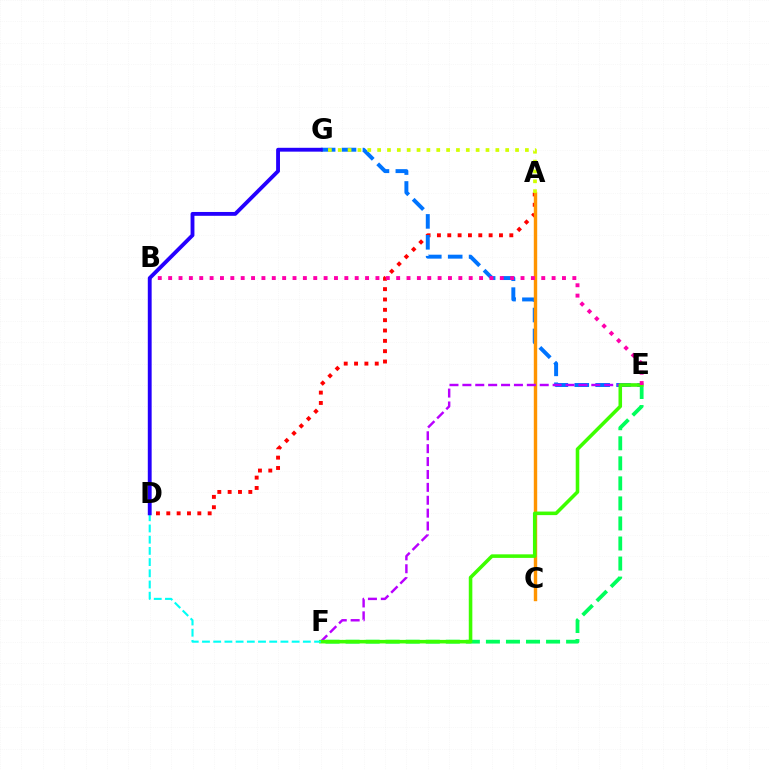{('A', 'D'): [{'color': '#ff0000', 'line_style': 'dotted', 'thickness': 2.81}], ('E', 'G'): [{'color': '#0074ff', 'line_style': 'dashed', 'thickness': 2.84}], ('A', 'C'): [{'color': '#ff9400', 'line_style': 'solid', 'thickness': 2.45}], ('E', 'F'): [{'color': '#00ff5c', 'line_style': 'dashed', 'thickness': 2.72}, {'color': '#b900ff', 'line_style': 'dashed', 'thickness': 1.75}, {'color': '#3dff00', 'line_style': 'solid', 'thickness': 2.56}], ('B', 'E'): [{'color': '#ff00ac', 'line_style': 'dotted', 'thickness': 2.82}], ('D', 'F'): [{'color': '#00fff6', 'line_style': 'dashed', 'thickness': 1.52}], ('A', 'G'): [{'color': '#d1ff00', 'line_style': 'dotted', 'thickness': 2.68}], ('D', 'G'): [{'color': '#2500ff', 'line_style': 'solid', 'thickness': 2.77}]}